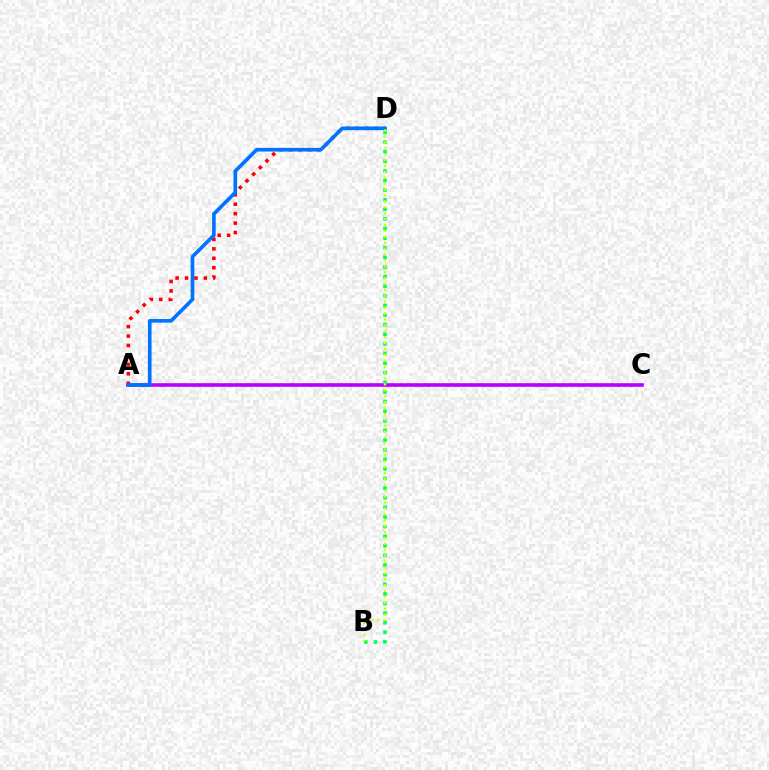{('A', 'D'): [{'color': '#ff0000', 'line_style': 'dotted', 'thickness': 2.56}, {'color': '#0074ff', 'line_style': 'solid', 'thickness': 2.62}], ('A', 'C'): [{'color': '#b900ff', 'line_style': 'solid', 'thickness': 2.6}], ('B', 'D'): [{'color': '#00ff5c', 'line_style': 'dotted', 'thickness': 2.61}, {'color': '#d1ff00', 'line_style': 'dotted', 'thickness': 1.6}]}